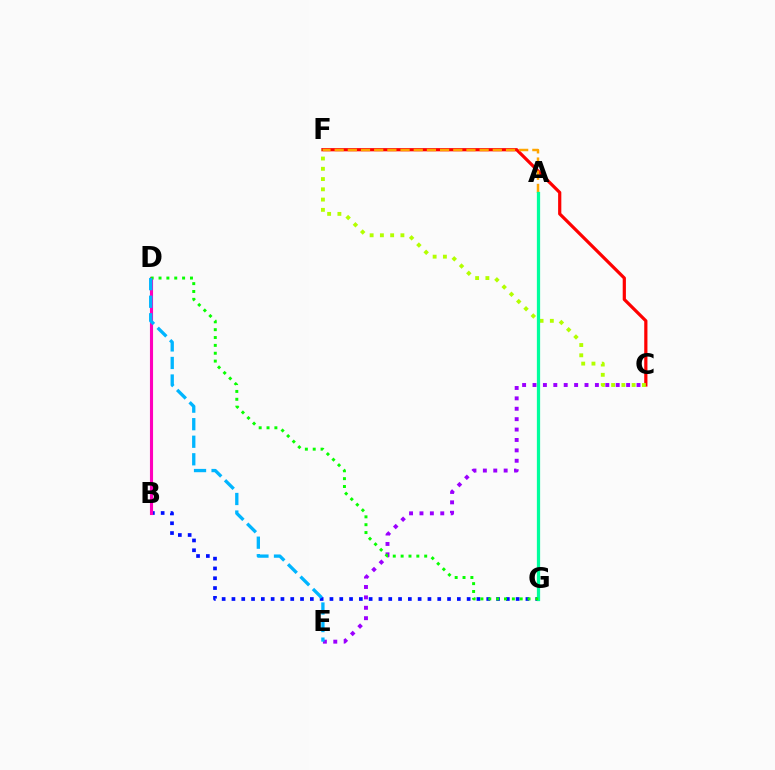{('B', 'G'): [{'color': '#0010ff', 'line_style': 'dotted', 'thickness': 2.66}], ('C', 'E'): [{'color': '#9b00ff', 'line_style': 'dotted', 'thickness': 2.83}], ('B', 'D'): [{'color': '#ff00bd', 'line_style': 'solid', 'thickness': 2.24}], ('C', 'F'): [{'color': '#ff0000', 'line_style': 'solid', 'thickness': 2.31}, {'color': '#b3ff00', 'line_style': 'dotted', 'thickness': 2.79}], ('A', 'F'): [{'color': '#ffa500', 'line_style': 'dashed', 'thickness': 1.79}], ('A', 'G'): [{'color': '#00ff9d', 'line_style': 'solid', 'thickness': 2.34}], ('D', 'G'): [{'color': '#08ff00', 'line_style': 'dotted', 'thickness': 2.13}], ('D', 'E'): [{'color': '#00b5ff', 'line_style': 'dashed', 'thickness': 2.38}]}